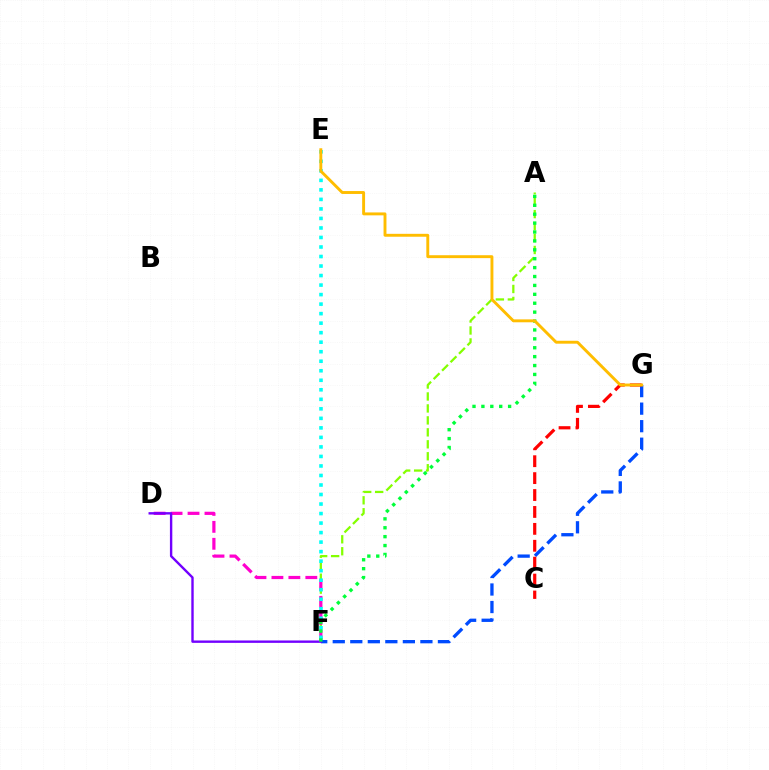{('A', 'F'): [{'color': '#84ff00', 'line_style': 'dashed', 'thickness': 1.62}, {'color': '#00ff39', 'line_style': 'dotted', 'thickness': 2.42}], ('D', 'F'): [{'color': '#ff00cf', 'line_style': 'dashed', 'thickness': 2.3}, {'color': '#7200ff', 'line_style': 'solid', 'thickness': 1.72}], ('E', 'F'): [{'color': '#00fff6', 'line_style': 'dotted', 'thickness': 2.59}], ('F', 'G'): [{'color': '#004bff', 'line_style': 'dashed', 'thickness': 2.38}], ('C', 'G'): [{'color': '#ff0000', 'line_style': 'dashed', 'thickness': 2.3}], ('E', 'G'): [{'color': '#ffbd00', 'line_style': 'solid', 'thickness': 2.09}]}